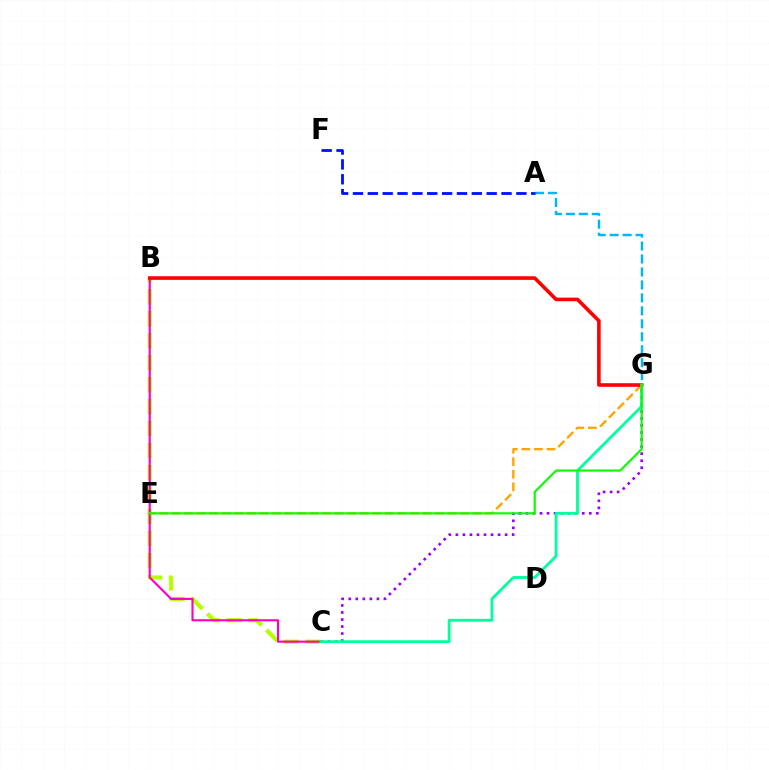{('B', 'C'): [{'color': '#b3ff00', 'line_style': 'dashed', 'thickness': 2.98}, {'color': '#ff00bd', 'line_style': 'solid', 'thickness': 1.54}], ('E', 'G'): [{'color': '#ffa500', 'line_style': 'dashed', 'thickness': 1.7}, {'color': '#08ff00', 'line_style': 'solid', 'thickness': 1.56}], ('C', 'G'): [{'color': '#9b00ff', 'line_style': 'dotted', 'thickness': 1.91}, {'color': '#00ff9d', 'line_style': 'solid', 'thickness': 2.02}], ('A', 'G'): [{'color': '#00b5ff', 'line_style': 'dashed', 'thickness': 1.76}], ('B', 'G'): [{'color': '#ff0000', 'line_style': 'solid', 'thickness': 2.59}], ('A', 'F'): [{'color': '#0010ff', 'line_style': 'dashed', 'thickness': 2.02}]}